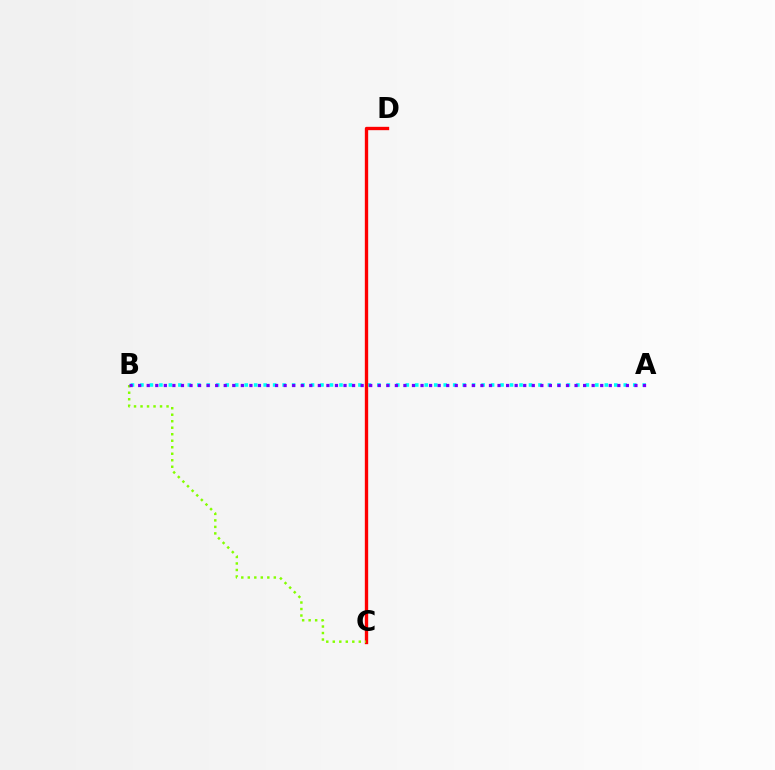{('A', 'B'): [{'color': '#00fff6', 'line_style': 'dotted', 'thickness': 2.57}, {'color': '#7200ff', 'line_style': 'dotted', 'thickness': 2.32}], ('C', 'D'): [{'color': '#ff0000', 'line_style': 'solid', 'thickness': 2.41}], ('B', 'C'): [{'color': '#84ff00', 'line_style': 'dotted', 'thickness': 1.77}]}